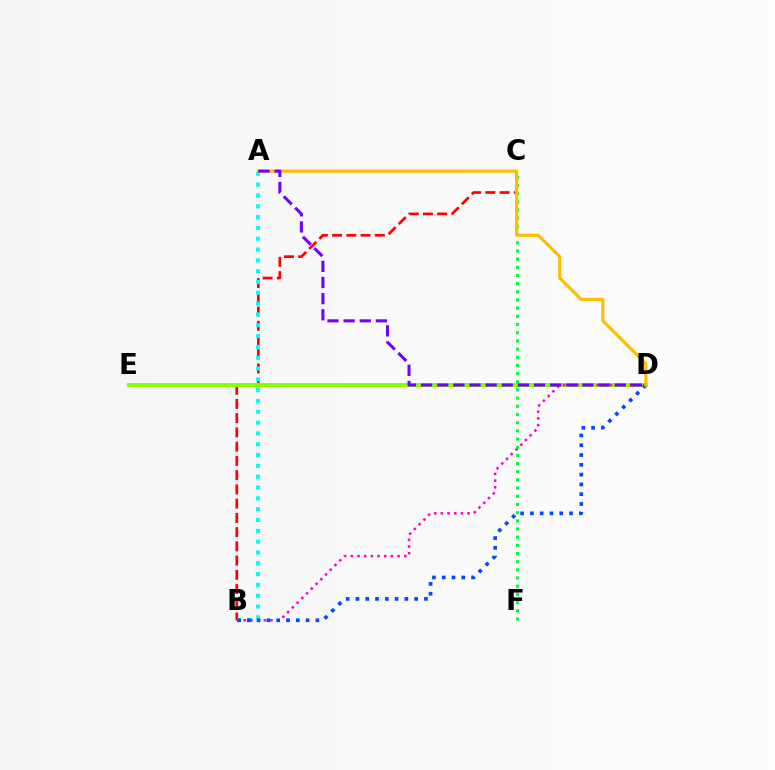{('B', 'C'): [{'color': '#ff0000', 'line_style': 'dashed', 'thickness': 1.93}], ('D', 'E'): [{'color': '#84ff00', 'line_style': 'solid', 'thickness': 2.83}], ('A', 'B'): [{'color': '#00fff6', 'line_style': 'dotted', 'thickness': 2.94}], ('B', 'D'): [{'color': '#ff00cf', 'line_style': 'dotted', 'thickness': 1.81}, {'color': '#004bff', 'line_style': 'dotted', 'thickness': 2.66}], ('C', 'F'): [{'color': '#00ff39', 'line_style': 'dotted', 'thickness': 2.22}], ('A', 'D'): [{'color': '#ffbd00', 'line_style': 'solid', 'thickness': 2.27}, {'color': '#7200ff', 'line_style': 'dashed', 'thickness': 2.19}]}